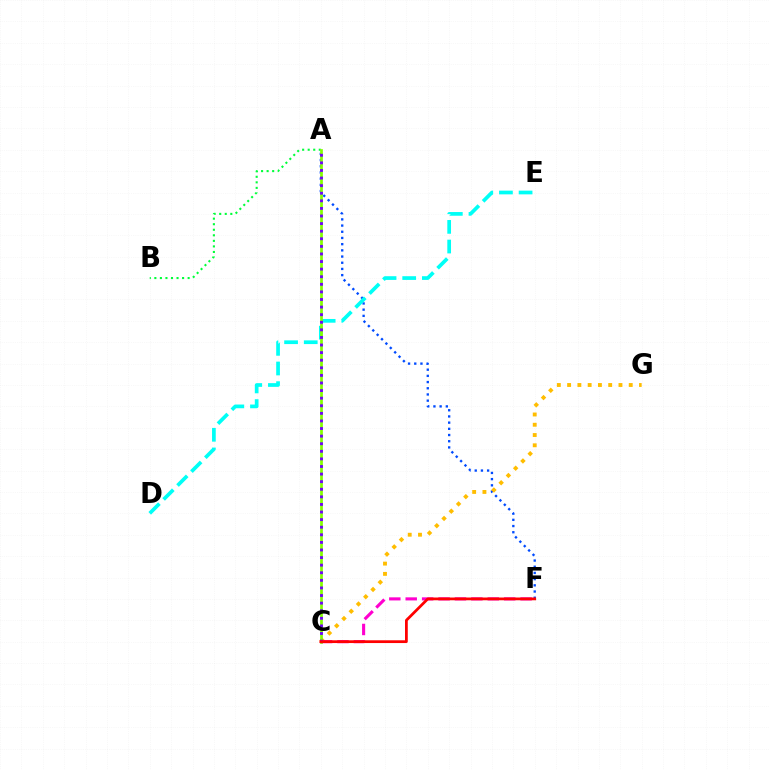{('A', 'B'): [{'color': '#00ff39', 'line_style': 'dotted', 'thickness': 1.51}], ('A', 'F'): [{'color': '#004bff', 'line_style': 'dotted', 'thickness': 1.68}], ('D', 'E'): [{'color': '#00fff6', 'line_style': 'dashed', 'thickness': 2.67}], ('C', 'G'): [{'color': '#ffbd00', 'line_style': 'dotted', 'thickness': 2.79}], ('A', 'C'): [{'color': '#84ff00', 'line_style': 'solid', 'thickness': 1.96}, {'color': '#7200ff', 'line_style': 'dotted', 'thickness': 2.06}], ('C', 'F'): [{'color': '#ff00cf', 'line_style': 'dashed', 'thickness': 2.23}, {'color': '#ff0000', 'line_style': 'solid', 'thickness': 1.99}]}